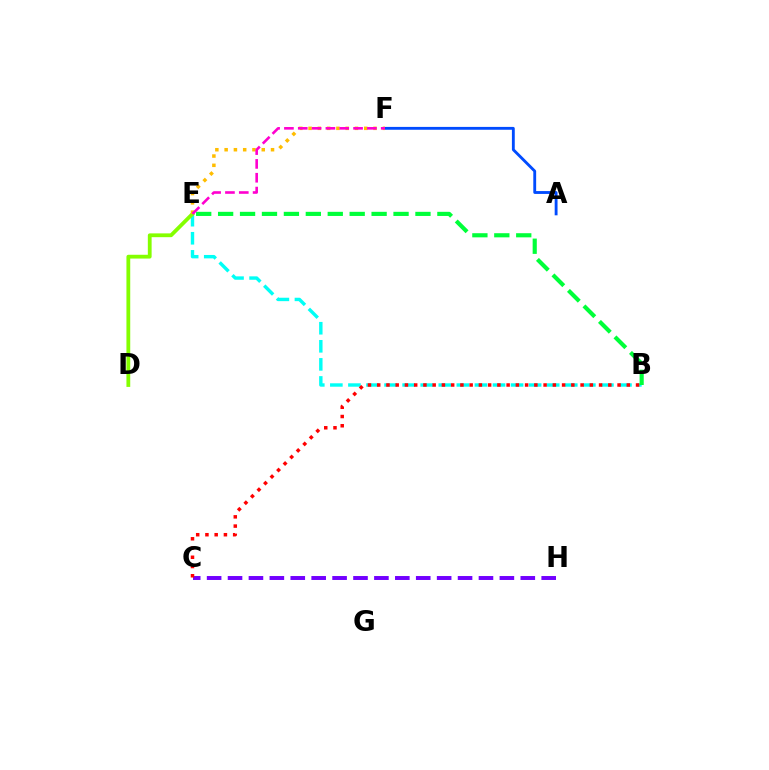{('C', 'H'): [{'color': '#7200ff', 'line_style': 'dashed', 'thickness': 2.84}], ('B', 'E'): [{'color': '#00fff6', 'line_style': 'dashed', 'thickness': 2.45}, {'color': '#00ff39', 'line_style': 'dashed', 'thickness': 2.98}], ('B', 'C'): [{'color': '#ff0000', 'line_style': 'dotted', 'thickness': 2.51}], ('A', 'F'): [{'color': '#004bff', 'line_style': 'solid', 'thickness': 2.05}], ('D', 'E'): [{'color': '#84ff00', 'line_style': 'solid', 'thickness': 2.73}], ('E', 'F'): [{'color': '#ffbd00', 'line_style': 'dotted', 'thickness': 2.52}, {'color': '#ff00cf', 'line_style': 'dashed', 'thickness': 1.88}]}